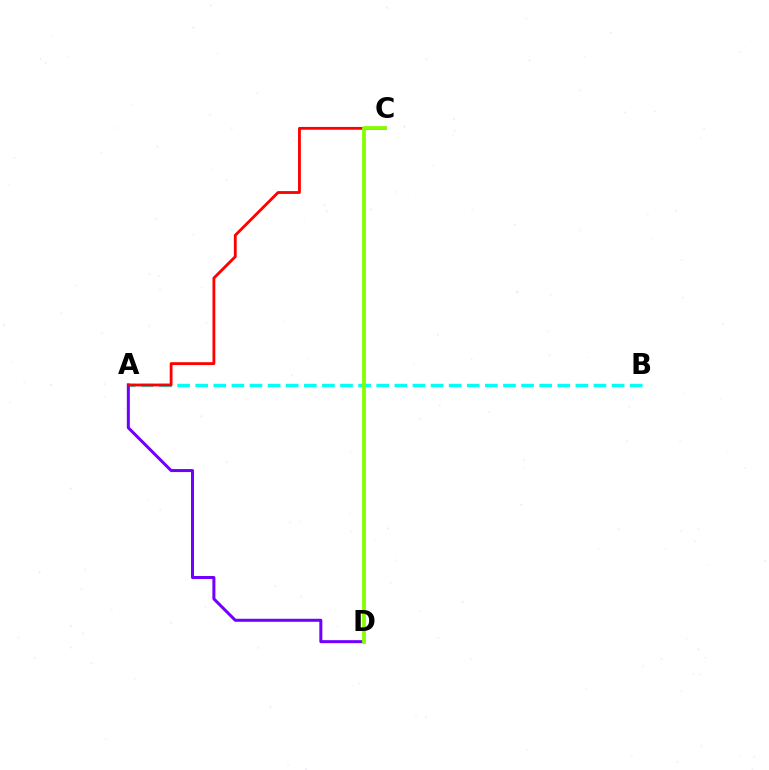{('A', 'B'): [{'color': '#00fff6', 'line_style': 'dashed', 'thickness': 2.46}], ('A', 'D'): [{'color': '#7200ff', 'line_style': 'solid', 'thickness': 2.18}], ('A', 'C'): [{'color': '#ff0000', 'line_style': 'solid', 'thickness': 2.03}], ('C', 'D'): [{'color': '#84ff00', 'line_style': 'solid', 'thickness': 2.72}]}